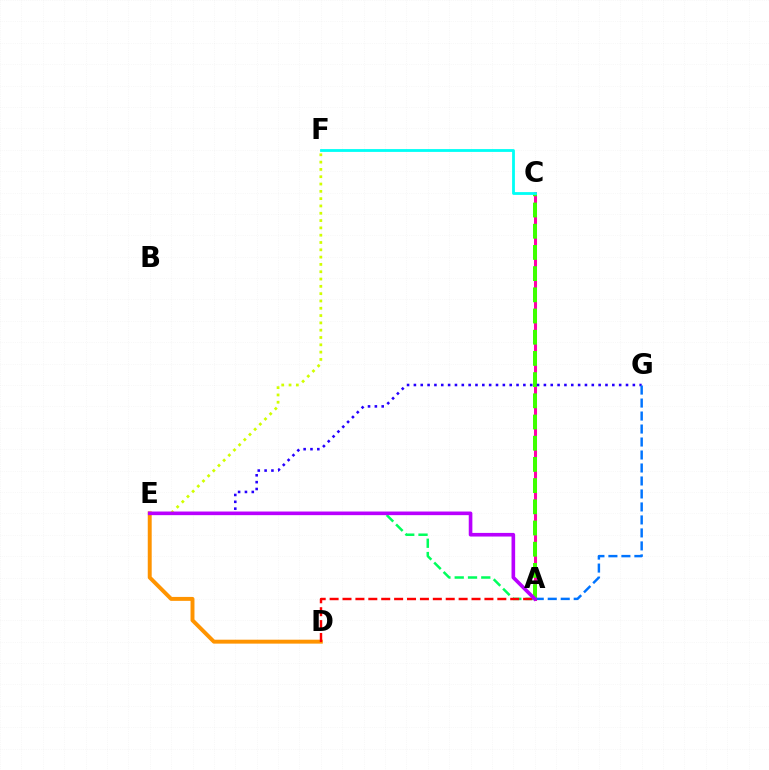{('A', 'C'): [{'color': '#ff00ac', 'line_style': 'solid', 'thickness': 2.19}, {'color': '#3dff00', 'line_style': 'dashed', 'thickness': 2.88}], ('A', 'E'): [{'color': '#00ff5c', 'line_style': 'dashed', 'thickness': 1.81}, {'color': '#b900ff', 'line_style': 'solid', 'thickness': 2.61}], ('E', 'F'): [{'color': '#d1ff00', 'line_style': 'dotted', 'thickness': 1.99}], ('D', 'E'): [{'color': '#ff9400', 'line_style': 'solid', 'thickness': 2.83}], ('E', 'G'): [{'color': '#2500ff', 'line_style': 'dotted', 'thickness': 1.86}], ('A', 'D'): [{'color': '#ff0000', 'line_style': 'dashed', 'thickness': 1.75}], ('A', 'G'): [{'color': '#0074ff', 'line_style': 'dashed', 'thickness': 1.76}], ('C', 'F'): [{'color': '#00fff6', 'line_style': 'solid', 'thickness': 2.02}]}